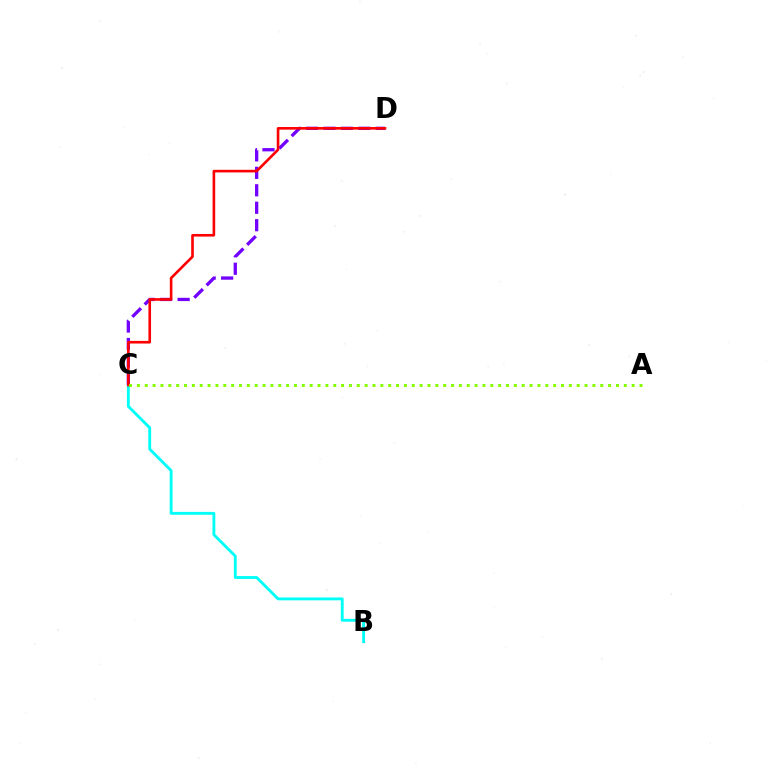{('B', 'C'): [{'color': '#00fff6', 'line_style': 'solid', 'thickness': 2.07}], ('C', 'D'): [{'color': '#7200ff', 'line_style': 'dashed', 'thickness': 2.37}, {'color': '#ff0000', 'line_style': 'solid', 'thickness': 1.88}], ('A', 'C'): [{'color': '#84ff00', 'line_style': 'dotted', 'thickness': 2.13}]}